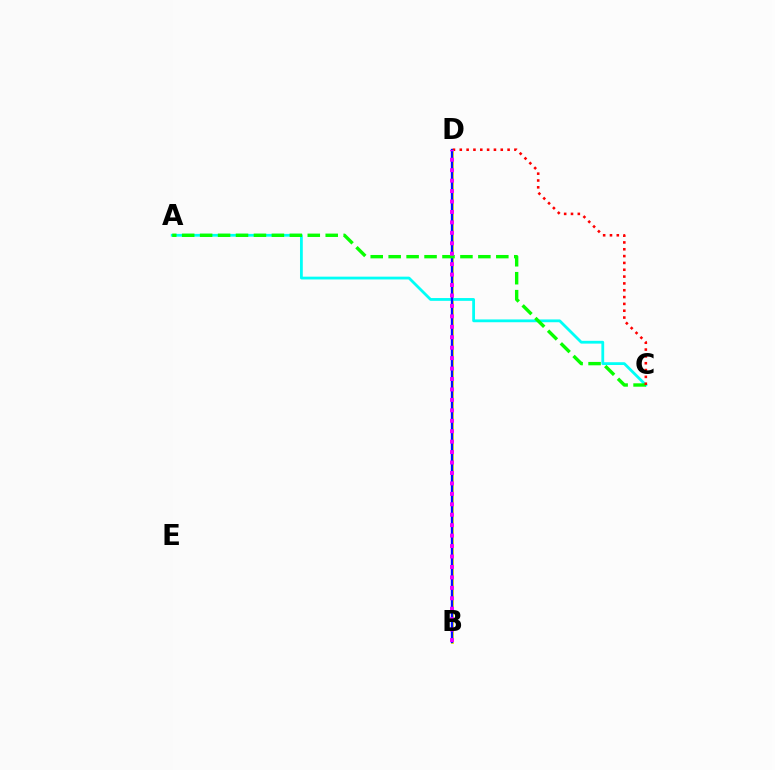{('B', 'D'): [{'color': '#fcf500', 'line_style': 'solid', 'thickness': 2.09}, {'color': '#0010ff', 'line_style': 'solid', 'thickness': 1.69}, {'color': '#ee00ff', 'line_style': 'dotted', 'thickness': 2.84}], ('A', 'C'): [{'color': '#00fff6', 'line_style': 'solid', 'thickness': 2.01}, {'color': '#08ff00', 'line_style': 'dashed', 'thickness': 2.44}], ('C', 'D'): [{'color': '#ff0000', 'line_style': 'dotted', 'thickness': 1.86}]}